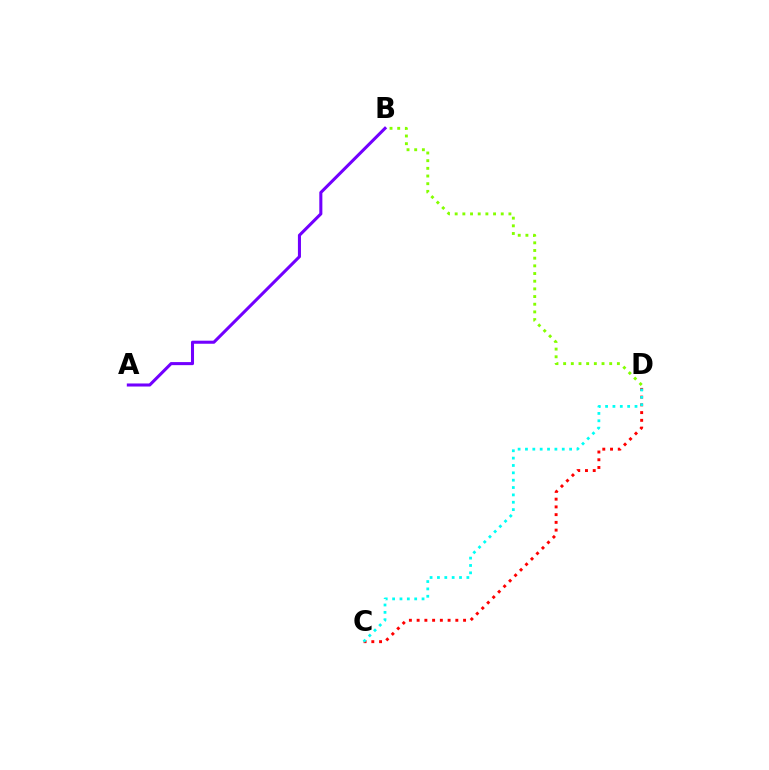{('C', 'D'): [{'color': '#ff0000', 'line_style': 'dotted', 'thickness': 2.1}, {'color': '#00fff6', 'line_style': 'dotted', 'thickness': 2.0}], ('A', 'B'): [{'color': '#7200ff', 'line_style': 'solid', 'thickness': 2.2}], ('B', 'D'): [{'color': '#84ff00', 'line_style': 'dotted', 'thickness': 2.09}]}